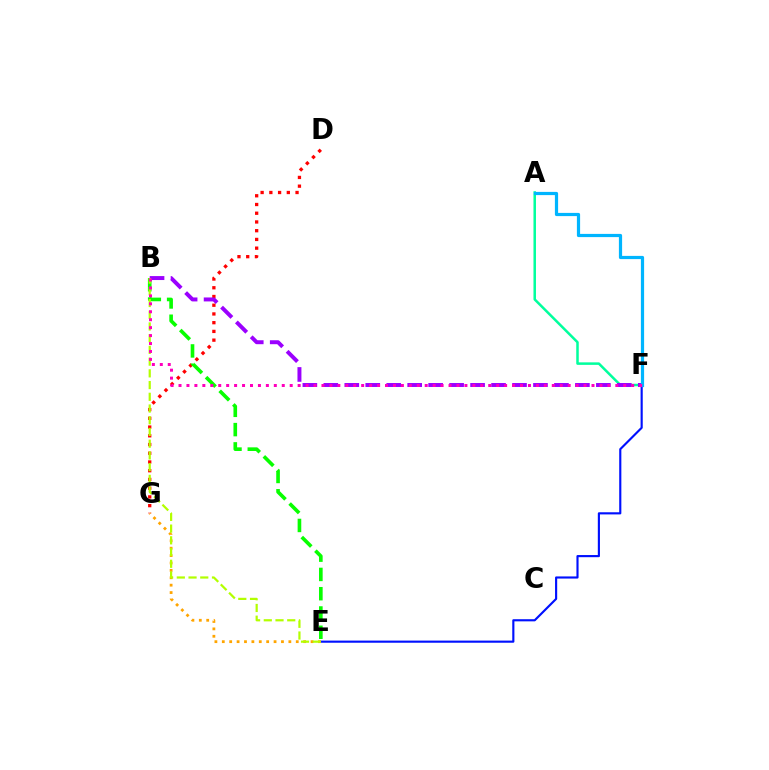{('A', 'F'): [{'color': '#00ff9d', 'line_style': 'solid', 'thickness': 1.81}, {'color': '#00b5ff', 'line_style': 'solid', 'thickness': 2.31}], ('D', 'G'): [{'color': '#ff0000', 'line_style': 'dotted', 'thickness': 2.37}], ('B', 'E'): [{'color': '#08ff00', 'line_style': 'dashed', 'thickness': 2.62}, {'color': '#b3ff00', 'line_style': 'dashed', 'thickness': 1.59}], ('B', 'F'): [{'color': '#9b00ff', 'line_style': 'dashed', 'thickness': 2.85}, {'color': '#ff00bd', 'line_style': 'dotted', 'thickness': 2.16}], ('E', 'F'): [{'color': '#0010ff', 'line_style': 'solid', 'thickness': 1.54}], ('E', 'G'): [{'color': '#ffa500', 'line_style': 'dotted', 'thickness': 2.01}]}